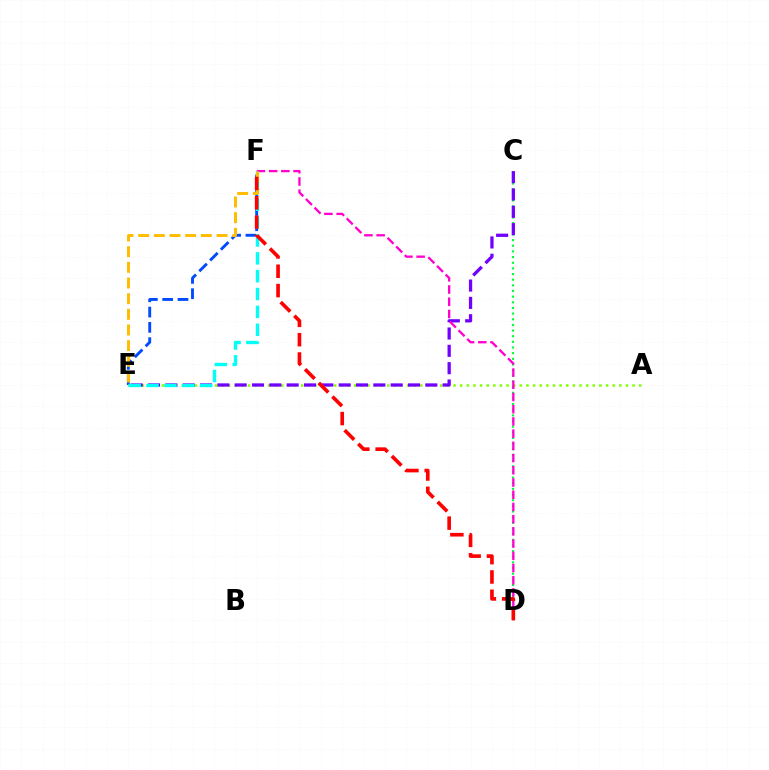{('E', 'F'): [{'color': '#004bff', 'line_style': 'dashed', 'thickness': 2.08}, {'color': '#00fff6', 'line_style': 'dashed', 'thickness': 2.43}, {'color': '#ffbd00', 'line_style': 'dashed', 'thickness': 2.13}], ('C', 'D'): [{'color': '#00ff39', 'line_style': 'dotted', 'thickness': 1.54}], ('A', 'E'): [{'color': '#84ff00', 'line_style': 'dotted', 'thickness': 1.8}], ('C', 'E'): [{'color': '#7200ff', 'line_style': 'dashed', 'thickness': 2.35}], ('D', 'F'): [{'color': '#ff00cf', 'line_style': 'dashed', 'thickness': 1.66}, {'color': '#ff0000', 'line_style': 'dashed', 'thickness': 2.62}]}